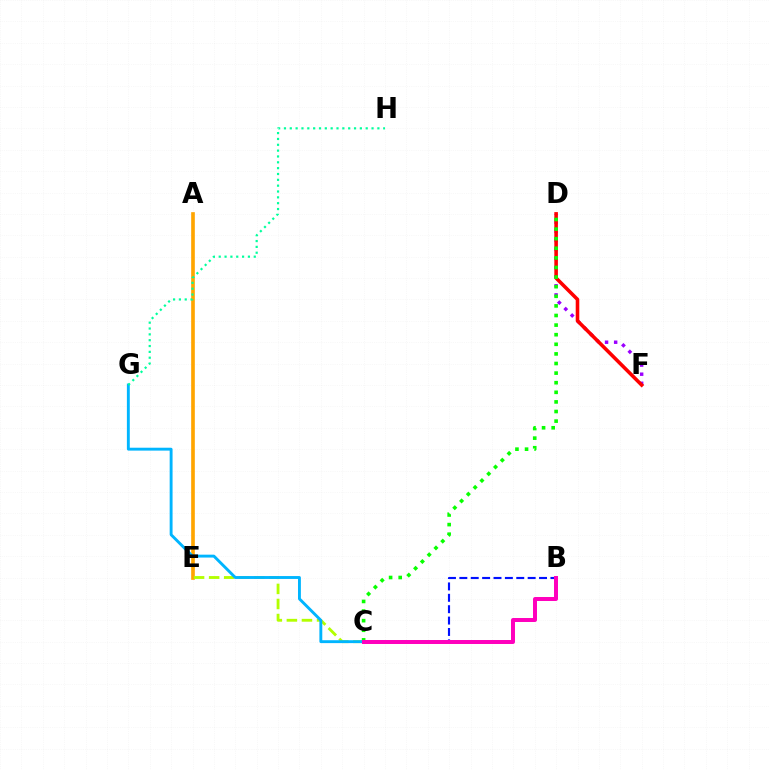{('A', 'E'): [{'color': '#ffa500', 'line_style': 'solid', 'thickness': 2.63}], ('B', 'C'): [{'color': '#0010ff', 'line_style': 'dashed', 'thickness': 1.55}, {'color': '#ff00bd', 'line_style': 'solid', 'thickness': 2.86}], ('D', 'F'): [{'color': '#9b00ff', 'line_style': 'dotted', 'thickness': 2.47}, {'color': '#ff0000', 'line_style': 'solid', 'thickness': 2.58}], ('C', 'E'): [{'color': '#b3ff00', 'line_style': 'dashed', 'thickness': 2.05}], ('C', 'D'): [{'color': '#08ff00', 'line_style': 'dotted', 'thickness': 2.61}], ('C', 'G'): [{'color': '#00b5ff', 'line_style': 'solid', 'thickness': 2.08}], ('G', 'H'): [{'color': '#00ff9d', 'line_style': 'dotted', 'thickness': 1.59}]}